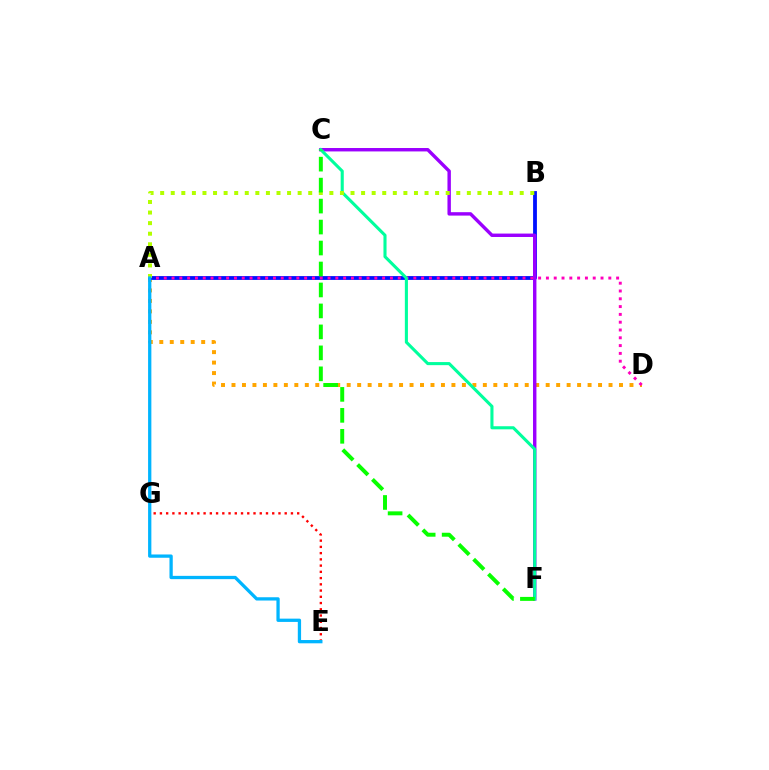{('A', 'D'): [{'color': '#ffa500', 'line_style': 'dotted', 'thickness': 2.85}, {'color': '#ff00bd', 'line_style': 'dotted', 'thickness': 2.12}], ('E', 'G'): [{'color': '#ff0000', 'line_style': 'dotted', 'thickness': 1.7}], ('A', 'B'): [{'color': '#0010ff', 'line_style': 'solid', 'thickness': 2.75}, {'color': '#b3ff00', 'line_style': 'dotted', 'thickness': 2.87}], ('C', 'F'): [{'color': '#9b00ff', 'line_style': 'solid', 'thickness': 2.46}, {'color': '#00ff9d', 'line_style': 'solid', 'thickness': 2.22}, {'color': '#08ff00', 'line_style': 'dashed', 'thickness': 2.85}], ('A', 'E'): [{'color': '#00b5ff', 'line_style': 'solid', 'thickness': 2.36}]}